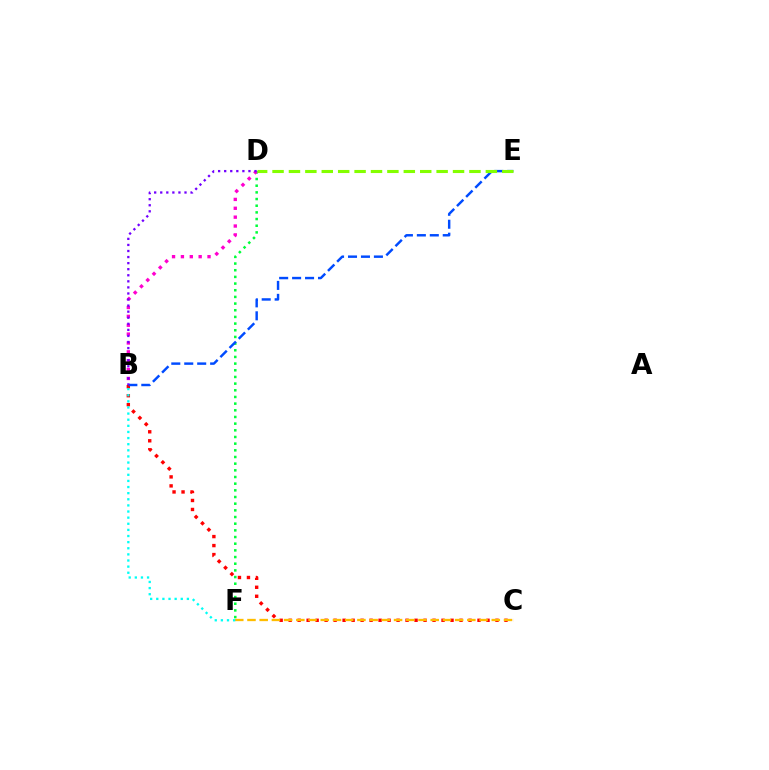{('D', 'F'): [{'color': '#00ff39', 'line_style': 'dotted', 'thickness': 1.81}], ('B', 'C'): [{'color': '#ff0000', 'line_style': 'dotted', 'thickness': 2.44}], ('C', 'F'): [{'color': '#ffbd00', 'line_style': 'dashed', 'thickness': 1.66}], ('B', 'D'): [{'color': '#ff00cf', 'line_style': 'dotted', 'thickness': 2.41}, {'color': '#7200ff', 'line_style': 'dotted', 'thickness': 1.65}], ('B', 'F'): [{'color': '#00fff6', 'line_style': 'dotted', 'thickness': 1.66}], ('B', 'E'): [{'color': '#004bff', 'line_style': 'dashed', 'thickness': 1.76}], ('D', 'E'): [{'color': '#84ff00', 'line_style': 'dashed', 'thickness': 2.23}]}